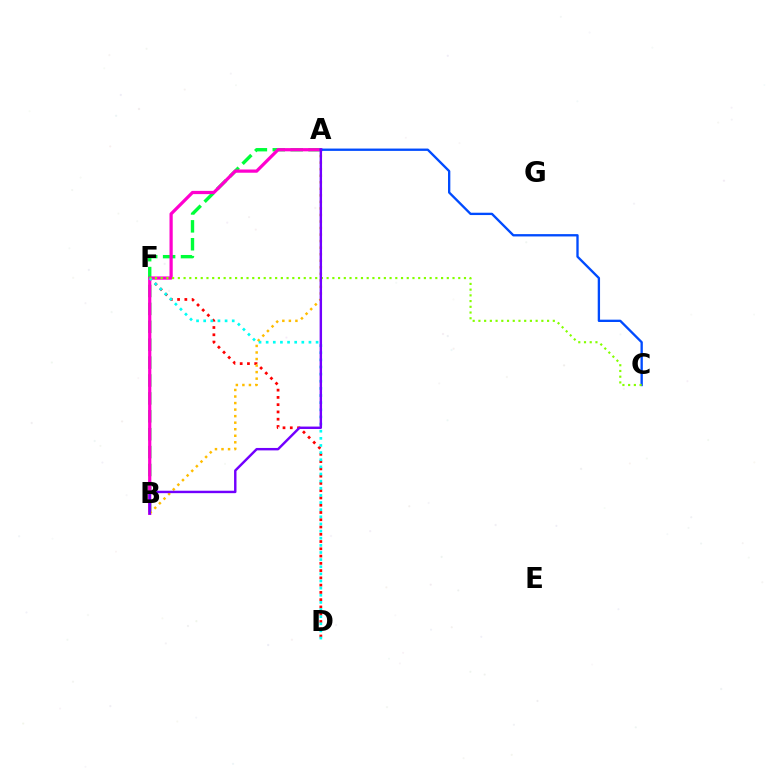{('A', 'B'): [{'color': '#00ff39', 'line_style': 'dashed', 'thickness': 2.43}, {'color': '#ff00cf', 'line_style': 'solid', 'thickness': 2.32}, {'color': '#ffbd00', 'line_style': 'dotted', 'thickness': 1.78}, {'color': '#7200ff', 'line_style': 'solid', 'thickness': 1.75}], ('D', 'F'): [{'color': '#ff0000', 'line_style': 'dotted', 'thickness': 1.97}, {'color': '#00fff6', 'line_style': 'dotted', 'thickness': 1.94}], ('A', 'C'): [{'color': '#004bff', 'line_style': 'solid', 'thickness': 1.68}], ('C', 'F'): [{'color': '#84ff00', 'line_style': 'dotted', 'thickness': 1.55}]}